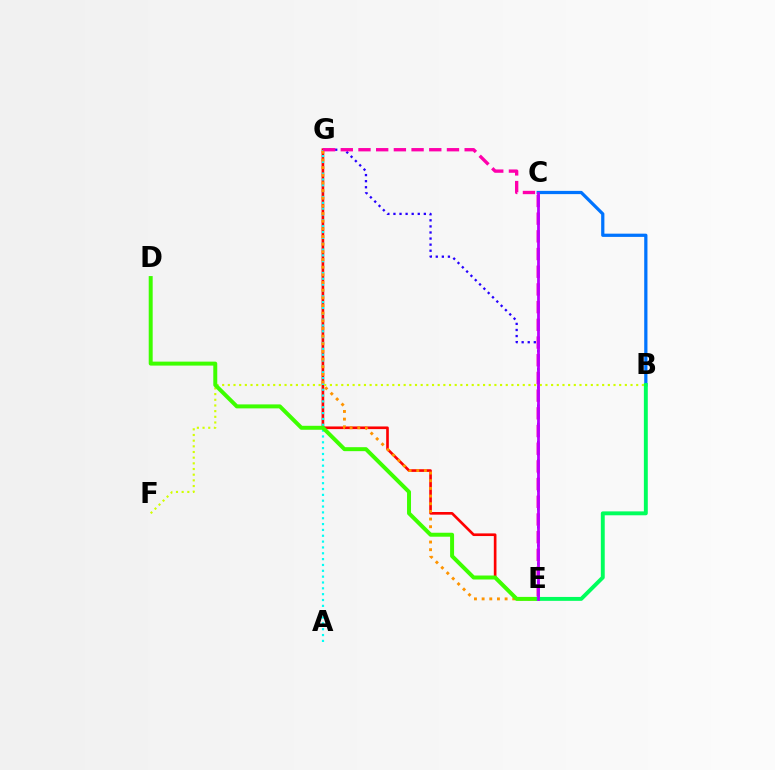{('B', 'C'): [{'color': '#0074ff', 'line_style': 'solid', 'thickness': 2.33}], ('E', 'G'): [{'color': '#ff0000', 'line_style': 'solid', 'thickness': 1.91}, {'color': '#2500ff', 'line_style': 'dotted', 'thickness': 1.65}, {'color': '#ff00ac', 'line_style': 'dashed', 'thickness': 2.4}, {'color': '#ff9400', 'line_style': 'dotted', 'thickness': 2.08}], ('B', 'F'): [{'color': '#d1ff00', 'line_style': 'dotted', 'thickness': 1.54}], ('A', 'G'): [{'color': '#00fff6', 'line_style': 'dotted', 'thickness': 1.59}], ('D', 'E'): [{'color': '#3dff00', 'line_style': 'solid', 'thickness': 2.86}], ('B', 'E'): [{'color': '#00ff5c', 'line_style': 'solid', 'thickness': 2.81}], ('C', 'E'): [{'color': '#b900ff', 'line_style': 'solid', 'thickness': 2.02}]}